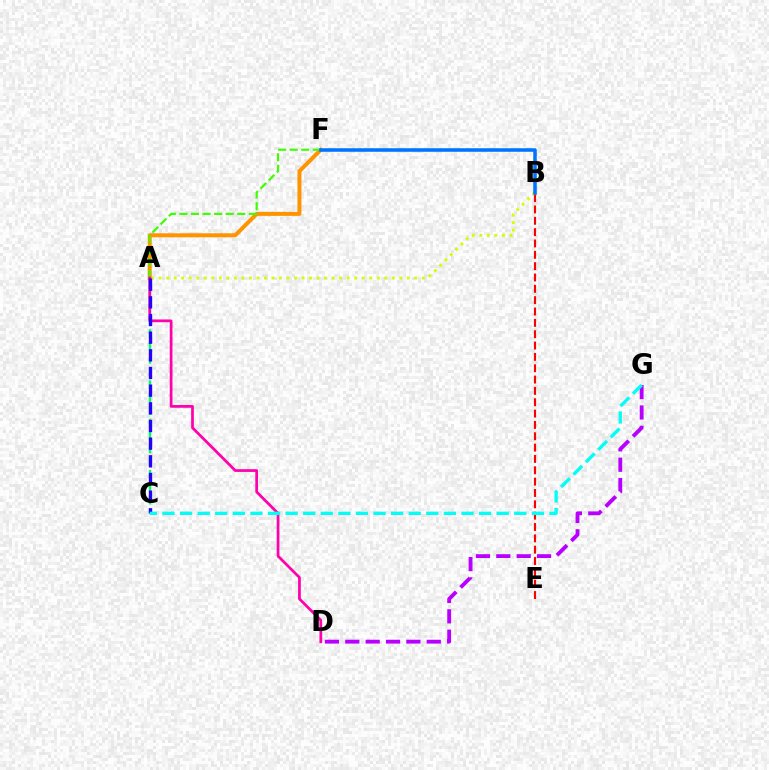{('A', 'C'): [{'color': '#00ff5c', 'line_style': 'dashed', 'thickness': 1.74}, {'color': '#2500ff', 'line_style': 'dashed', 'thickness': 2.4}], ('B', 'E'): [{'color': '#ff0000', 'line_style': 'dashed', 'thickness': 1.54}], ('A', 'B'): [{'color': '#d1ff00', 'line_style': 'dotted', 'thickness': 2.04}], ('A', 'F'): [{'color': '#ff9400', 'line_style': 'solid', 'thickness': 2.87}, {'color': '#3dff00', 'line_style': 'dashed', 'thickness': 1.57}], ('A', 'D'): [{'color': '#ff00ac', 'line_style': 'solid', 'thickness': 1.96}], ('B', 'F'): [{'color': '#0074ff', 'line_style': 'solid', 'thickness': 2.56}], ('D', 'G'): [{'color': '#b900ff', 'line_style': 'dashed', 'thickness': 2.77}], ('C', 'G'): [{'color': '#00fff6', 'line_style': 'dashed', 'thickness': 2.39}]}